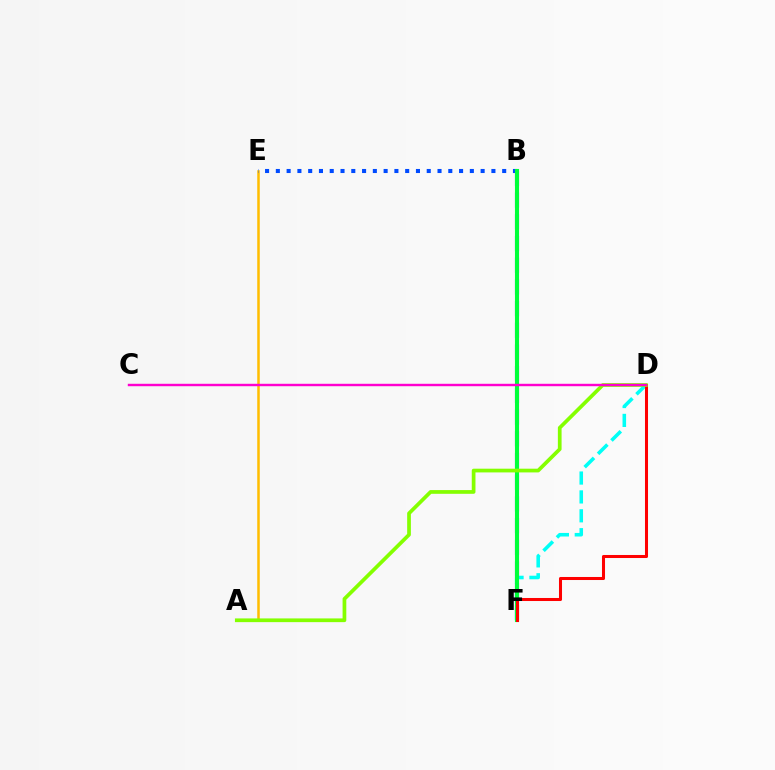{('B', 'F'): [{'color': '#7200ff', 'line_style': 'dashed', 'thickness': 2.95}, {'color': '#00ff39', 'line_style': 'solid', 'thickness': 2.94}], ('A', 'E'): [{'color': '#ffbd00', 'line_style': 'solid', 'thickness': 1.81}], ('D', 'F'): [{'color': '#00fff6', 'line_style': 'dashed', 'thickness': 2.57}, {'color': '#ff0000', 'line_style': 'solid', 'thickness': 2.19}], ('B', 'E'): [{'color': '#004bff', 'line_style': 'dotted', 'thickness': 2.93}], ('A', 'D'): [{'color': '#84ff00', 'line_style': 'solid', 'thickness': 2.68}], ('C', 'D'): [{'color': '#ff00cf', 'line_style': 'solid', 'thickness': 1.74}]}